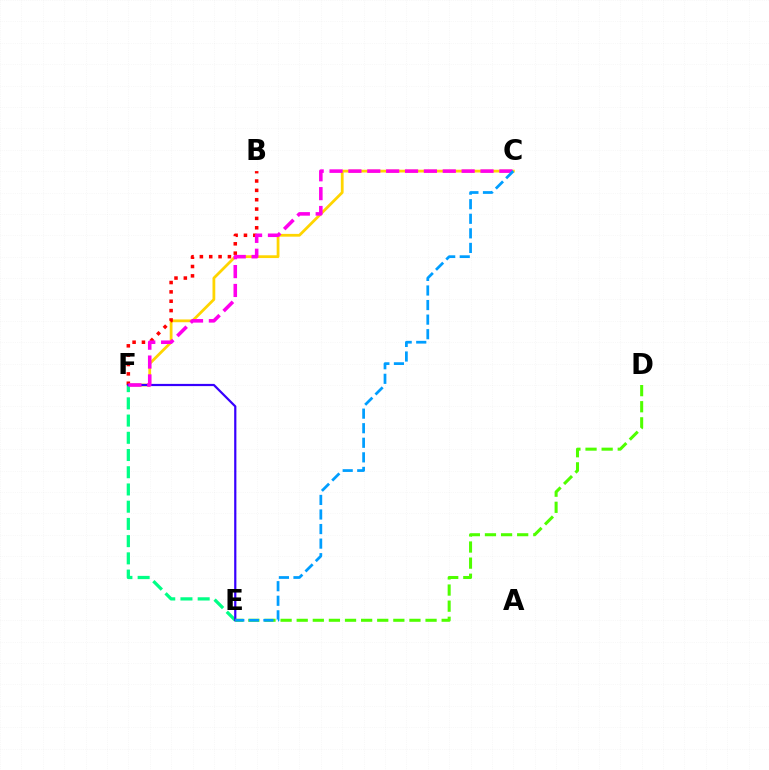{('C', 'F'): [{'color': '#ffd500', 'line_style': 'solid', 'thickness': 2.0}, {'color': '#ff00ed', 'line_style': 'dashed', 'thickness': 2.56}], ('B', 'F'): [{'color': '#ff0000', 'line_style': 'dotted', 'thickness': 2.54}], ('E', 'F'): [{'color': '#00ff86', 'line_style': 'dashed', 'thickness': 2.34}, {'color': '#3700ff', 'line_style': 'solid', 'thickness': 1.59}], ('D', 'E'): [{'color': '#4fff00', 'line_style': 'dashed', 'thickness': 2.19}], ('C', 'E'): [{'color': '#009eff', 'line_style': 'dashed', 'thickness': 1.98}]}